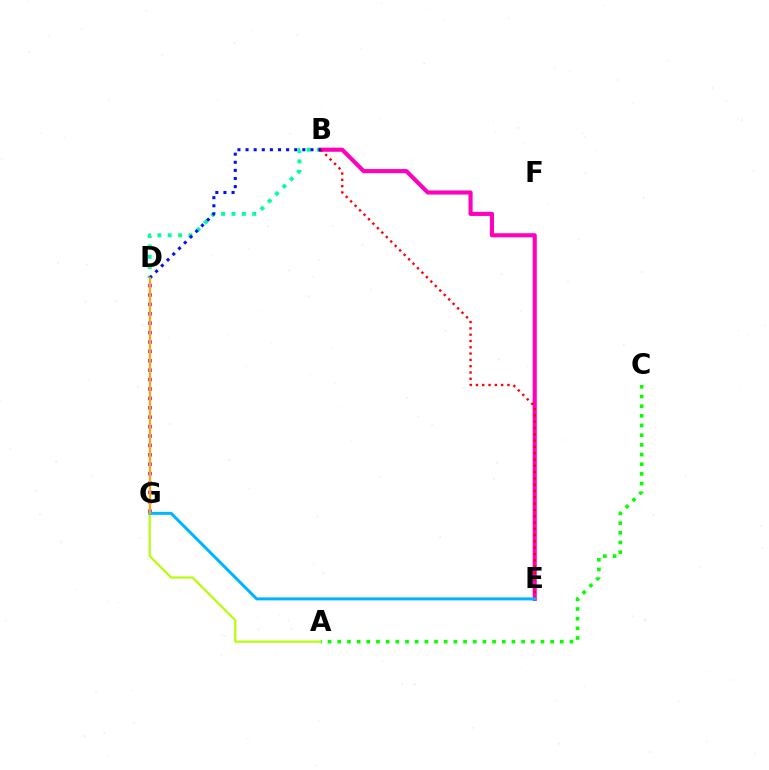{('D', 'G'): [{'color': '#9b00ff', 'line_style': 'dotted', 'thickness': 2.55}, {'color': '#ffa500', 'line_style': 'solid', 'thickness': 1.58}], ('B', 'D'): [{'color': '#00ff9d', 'line_style': 'dotted', 'thickness': 2.82}, {'color': '#0010ff', 'line_style': 'dotted', 'thickness': 2.2}], ('B', 'E'): [{'color': '#ff00bd', 'line_style': 'solid', 'thickness': 2.96}, {'color': '#ff0000', 'line_style': 'dotted', 'thickness': 1.71}], ('A', 'G'): [{'color': '#b3ff00', 'line_style': 'solid', 'thickness': 1.53}], ('A', 'C'): [{'color': '#08ff00', 'line_style': 'dotted', 'thickness': 2.63}], ('E', 'G'): [{'color': '#00b5ff', 'line_style': 'solid', 'thickness': 2.16}]}